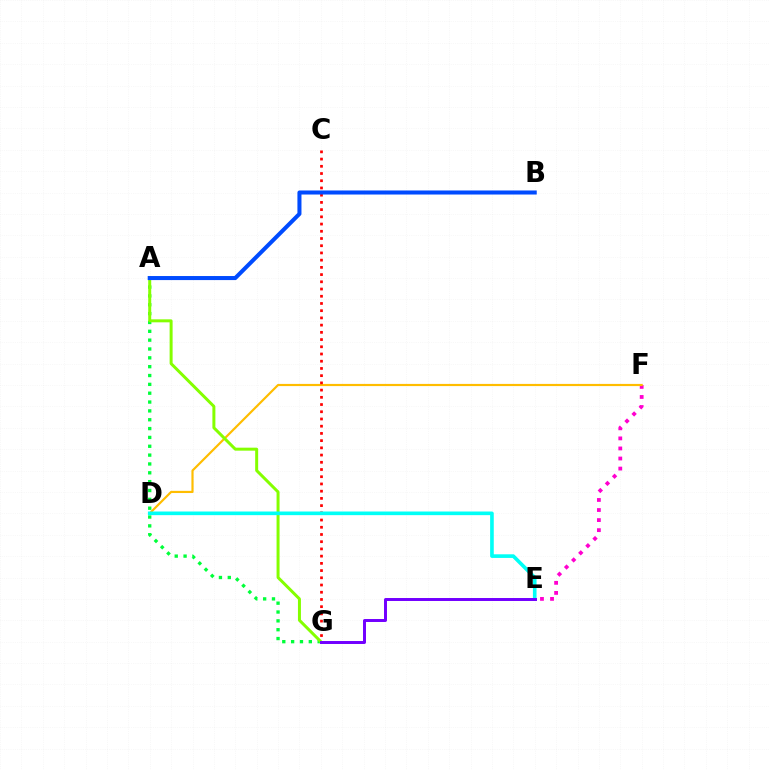{('E', 'F'): [{'color': '#ff00cf', 'line_style': 'dotted', 'thickness': 2.73}], ('D', 'F'): [{'color': '#ffbd00', 'line_style': 'solid', 'thickness': 1.57}], ('A', 'G'): [{'color': '#00ff39', 'line_style': 'dotted', 'thickness': 2.4}, {'color': '#84ff00', 'line_style': 'solid', 'thickness': 2.15}], ('C', 'G'): [{'color': '#ff0000', 'line_style': 'dotted', 'thickness': 1.96}], ('D', 'E'): [{'color': '#00fff6', 'line_style': 'solid', 'thickness': 2.62}], ('A', 'B'): [{'color': '#004bff', 'line_style': 'solid', 'thickness': 2.91}], ('E', 'G'): [{'color': '#7200ff', 'line_style': 'solid', 'thickness': 2.13}]}